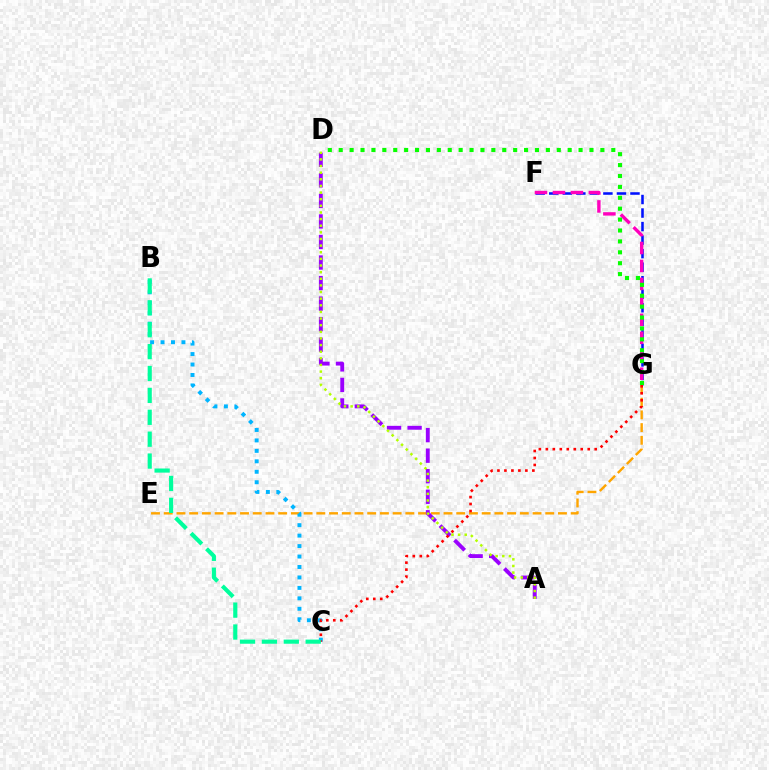{('F', 'G'): [{'color': '#0010ff', 'line_style': 'dashed', 'thickness': 1.84}, {'color': '#ff00bd', 'line_style': 'dashed', 'thickness': 2.44}], ('E', 'G'): [{'color': '#ffa500', 'line_style': 'dashed', 'thickness': 1.73}], ('B', 'C'): [{'color': '#00b5ff', 'line_style': 'dotted', 'thickness': 2.84}, {'color': '#00ff9d', 'line_style': 'dashed', 'thickness': 2.97}], ('A', 'D'): [{'color': '#9b00ff', 'line_style': 'dashed', 'thickness': 2.79}, {'color': '#b3ff00', 'line_style': 'dotted', 'thickness': 1.8}], ('C', 'G'): [{'color': '#ff0000', 'line_style': 'dotted', 'thickness': 1.9}], ('D', 'G'): [{'color': '#08ff00', 'line_style': 'dotted', 'thickness': 2.96}]}